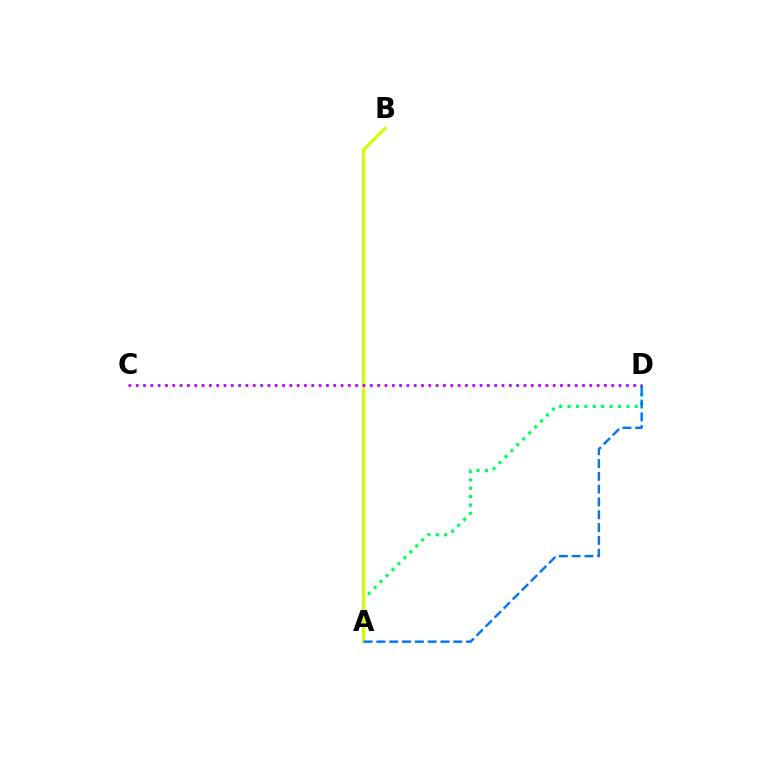{('A', 'D'): [{'color': '#00ff5c', 'line_style': 'dotted', 'thickness': 2.28}, {'color': '#0074ff', 'line_style': 'dashed', 'thickness': 1.74}], ('A', 'B'): [{'color': '#ff0000', 'line_style': 'solid', 'thickness': 1.55}, {'color': '#d1ff00', 'line_style': 'solid', 'thickness': 2.21}], ('C', 'D'): [{'color': '#b900ff', 'line_style': 'dotted', 'thickness': 1.99}]}